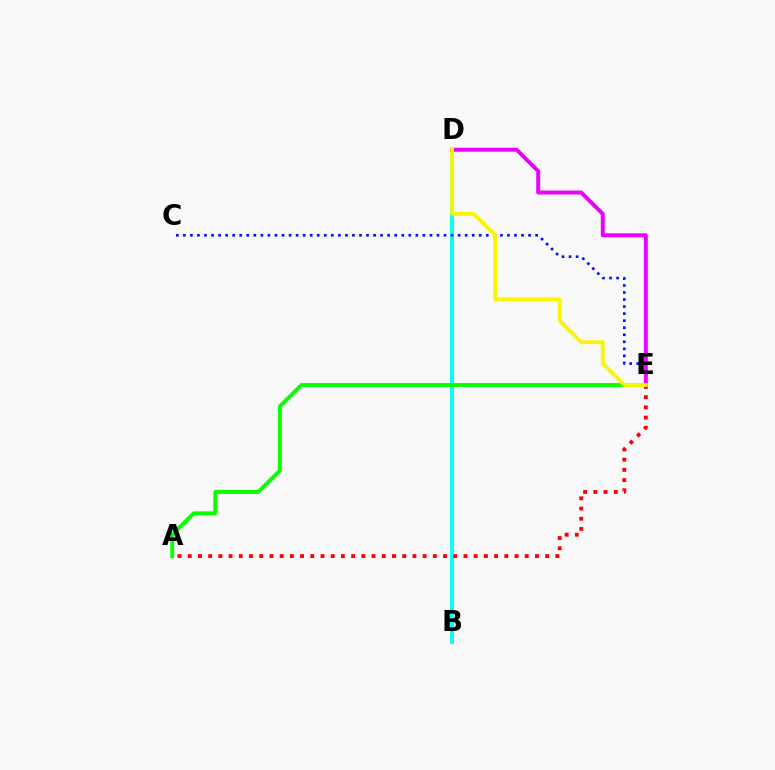{('B', 'D'): [{'color': '#00fff6', 'line_style': 'solid', 'thickness': 2.76}], ('C', 'E'): [{'color': '#0010ff', 'line_style': 'dotted', 'thickness': 1.91}], ('A', 'E'): [{'color': '#08ff00', 'line_style': 'solid', 'thickness': 2.81}, {'color': '#ff0000', 'line_style': 'dotted', 'thickness': 2.77}], ('D', 'E'): [{'color': '#ee00ff', 'line_style': 'solid', 'thickness': 2.85}, {'color': '#fcf500', 'line_style': 'solid', 'thickness': 2.73}]}